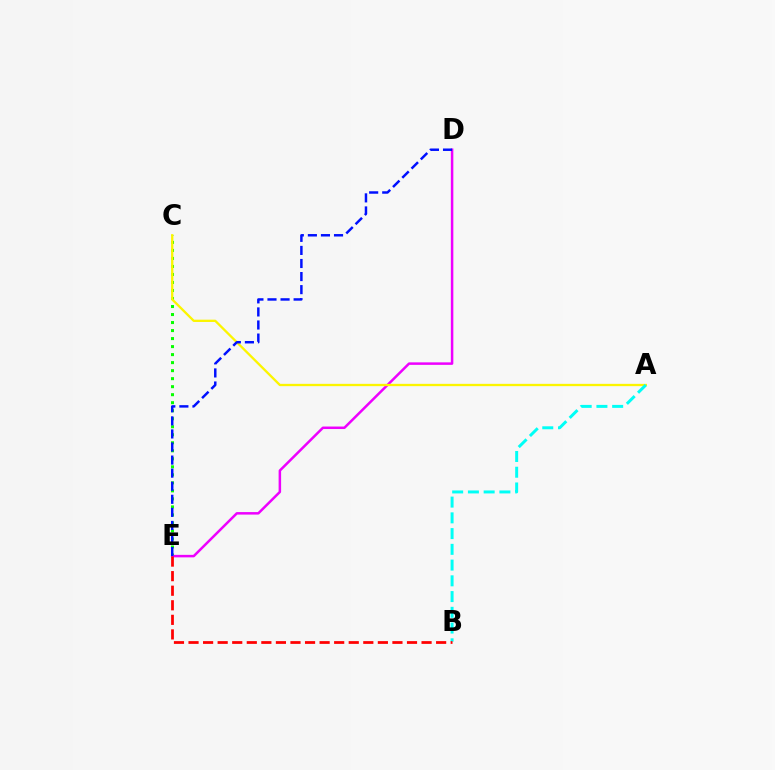{('C', 'E'): [{'color': '#08ff00', 'line_style': 'dotted', 'thickness': 2.18}], ('D', 'E'): [{'color': '#ee00ff', 'line_style': 'solid', 'thickness': 1.8}, {'color': '#0010ff', 'line_style': 'dashed', 'thickness': 1.78}], ('A', 'C'): [{'color': '#fcf500', 'line_style': 'solid', 'thickness': 1.66}], ('A', 'B'): [{'color': '#00fff6', 'line_style': 'dashed', 'thickness': 2.14}], ('B', 'E'): [{'color': '#ff0000', 'line_style': 'dashed', 'thickness': 1.98}]}